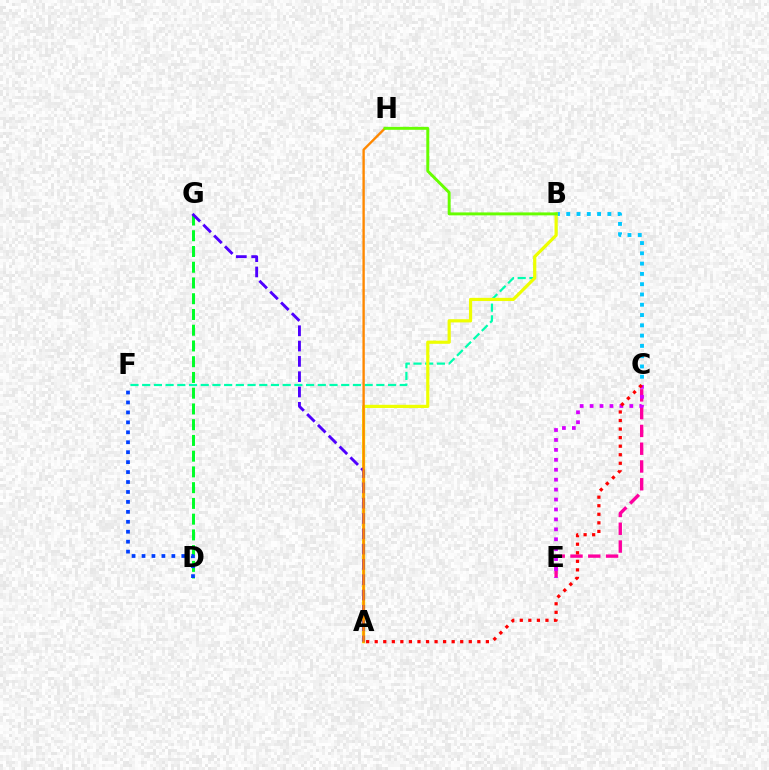{('C', 'E'): [{'color': '#ff00a0', 'line_style': 'dashed', 'thickness': 2.42}, {'color': '#d600ff', 'line_style': 'dotted', 'thickness': 2.7}], ('B', 'C'): [{'color': '#00c7ff', 'line_style': 'dotted', 'thickness': 2.79}], ('B', 'F'): [{'color': '#00ffaf', 'line_style': 'dashed', 'thickness': 1.59}], ('A', 'B'): [{'color': '#eeff00', 'line_style': 'solid', 'thickness': 2.29}], ('D', 'G'): [{'color': '#00ff27', 'line_style': 'dashed', 'thickness': 2.14}], ('A', 'G'): [{'color': '#4f00ff', 'line_style': 'dashed', 'thickness': 2.08}], ('A', 'H'): [{'color': '#ff8800', 'line_style': 'solid', 'thickness': 1.71}], ('A', 'C'): [{'color': '#ff0000', 'line_style': 'dotted', 'thickness': 2.32}], ('B', 'H'): [{'color': '#66ff00', 'line_style': 'solid', 'thickness': 2.12}], ('D', 'F'): [{'color': '#003fff', 'line_style': 'dotted', 'thickness': 2.7}]}